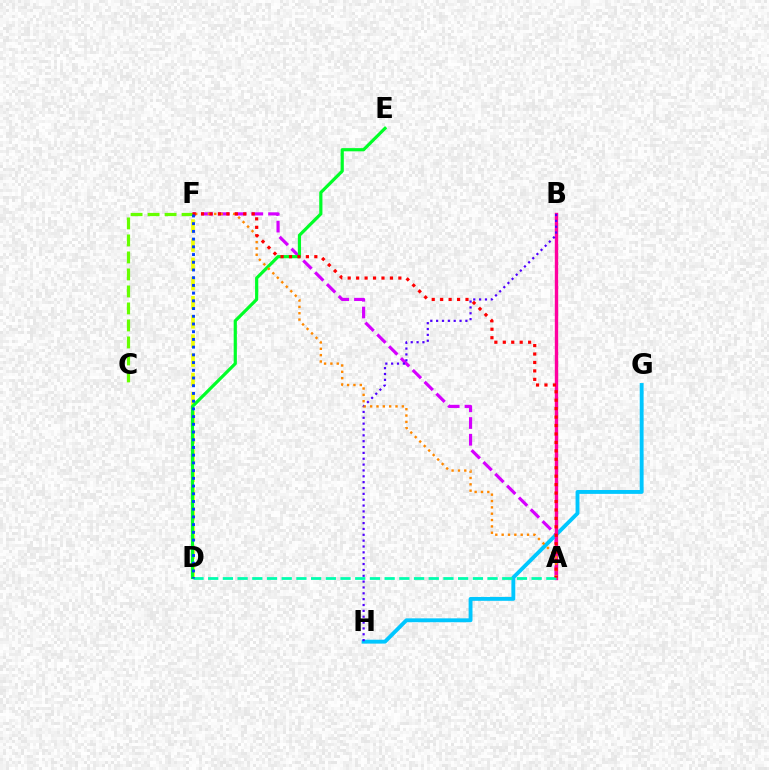{('D', 'F'): [{'color': '#eeff00', 'line_style': 'dashed', 'thickness': 2.61}, {'color': '#003fff', 'line_style': 'dotted', 'thickness': 2.1}], ('A', 'F'): [{'color': '#d600ff', 'line_style': 'dashed', 'thickness': 2.27}, {'color': '#ff8800', 'line_style': 'dotted', 'thickness': 1.72}, {'color': '#ff0000', 'line_style': 'dotted', 'thickness': 2.29}], ('D', 'E'): [{'color': '#00ff27', 'line_style': 'solid', 'thickness': 2.3}], ('G', 'H'): [{'color': '#00c7ff', 'line_style': 'solid', 'thickness': 2.79}], ('A', 'B'): [{'color': '#ff00a0', 'line_style': 'solid', 'thickness': 2.44}], ('A', 'D'): [{'color': '#00ffaf', 'line_style': 'dashed', 'thickness': 2.0}], ('C', 'F'): [{'color': '#66ff00', 'line_style': 'dashed', 'thickness': 2.31}], ('B', 'H'): [{'color': '#4f00ff', 'line_style': 'dotted', 'thickness': 1.59}]}